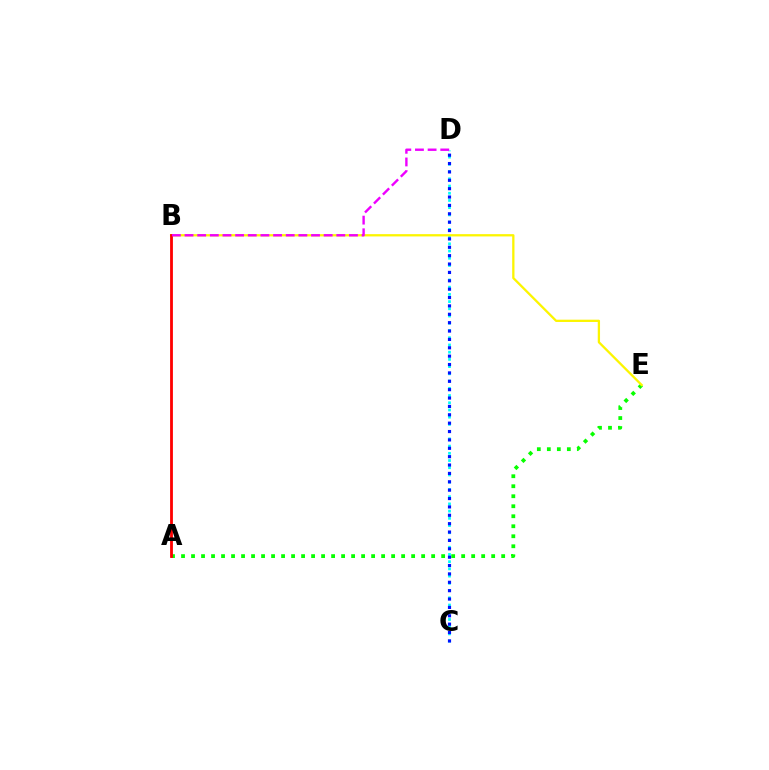{('C', 'D'): [{'color': '#00fff6', 'line_style': 'dotted', 'thickness': 1.96}, {'color': '#0010ff', 'line_style': 'dotted', 'thickness': 2.28}], ('A', 'E'): [{'color': '#08ff00', 'line_style': 'dotted', 'thickness': 2.72}], ('B', 'E'): [{'color': '#fcf500', 'line_style': 'solid', 'thickness': 1.65}], ('A', 'B'): [{'color': '#ff0000', 'line_style': 'solid', 'thickness': 2.02}], ('B', 'D'): [{'color': '#ee00ff', 'line_style': 'dashed', 'thickness': 1.72}]}